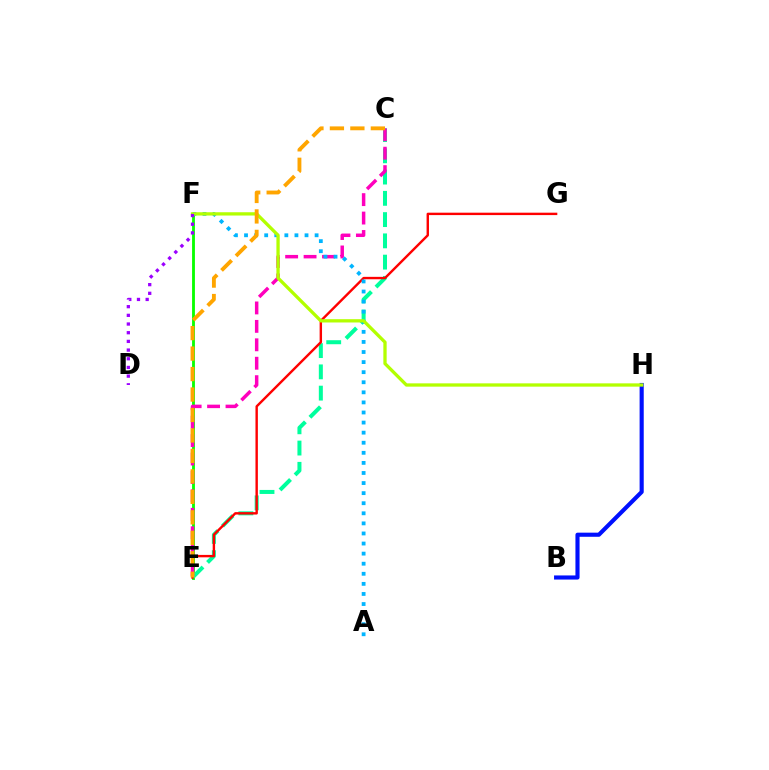{('E', 'F'): [{'color': '#08ff00', 'line_style': 'solid', 'thickness': 2.04}], ('C', 'E'): [{'color': '#00ff9d', 'line_style': 'dashed', 'thickness': 2.89}, {'color': '#ff00bd', 'line_style': 'dashed', 'thickness': 2.5}, {'color': '#ffa500', 'line_style': 'dashed', 'thickness': 2.78}], ('E', 'G'): [{'color': '#ff0000', 'line_style': 'solid', 'thickness': 1.73}], ('A', 'F'): [{'color': '#00b5ff', 'line_style': 'dotted', 'thickness': 2.74}], ('B', 'H'): [{'color': '#0010ff', 'line_style': 'solid', 'thickness': 2.97}], ('F', 'H'): [{'color': '#b3ff00', 'line_style': 'solid', 'thickness': 2.37}], ('D', 'F'): [{'color': '#9b00ff', 'line_style': 'dotted', 'thickness': 2.36}]}